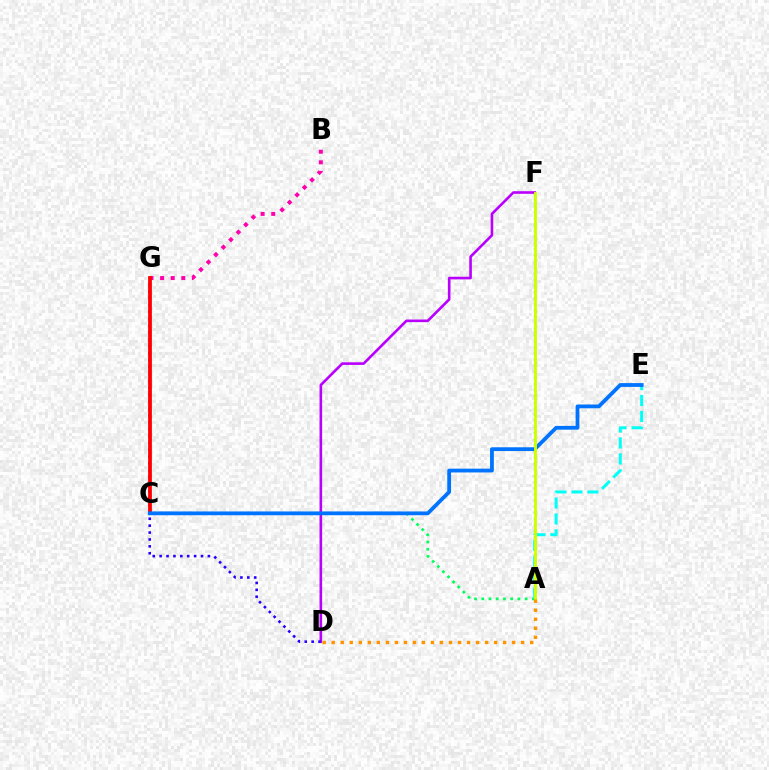{('A', 'F'): [{'color': '#3dff00', 'line_style': 'dotted', 'thickness': 1.66}, {'color': '#d1ff00', 'line_style': 'solid', 'thickness': 2.07}], ('A', 'C'): [{'color': '#00ff5c', 'line_style': 'dotted', 'thickness': 1.96}], ('D', 'F'): [{'color': '#b900ff', 'line_style': 'solid', 'thickness': 1.88}], ('D', 'G'): [{'color': '#2500ff', 'line_style': 'dotted', 'thickness': 1.87}], ('B', 'G'): [{'color': '#ff00ac', 'line_style': 'dotted', 'thickness': 2.88}], ('C', 'G'): [{'color': '#ff0000', 'line_style': 'solid', 'thickness': 2.72}], ('A', 'E'): [{'color': '#00fff6', 'line_style': 'dashed', 'thickness': 2.17}], ('C', 'E'): [{'color': '#0074ff', 'line_style': 'solid', 'thickness': 2.73}], ('A', 'D'): [{'color': '#ff9400', 'line_style': 'dotted', 'thickness': 2.45}]}